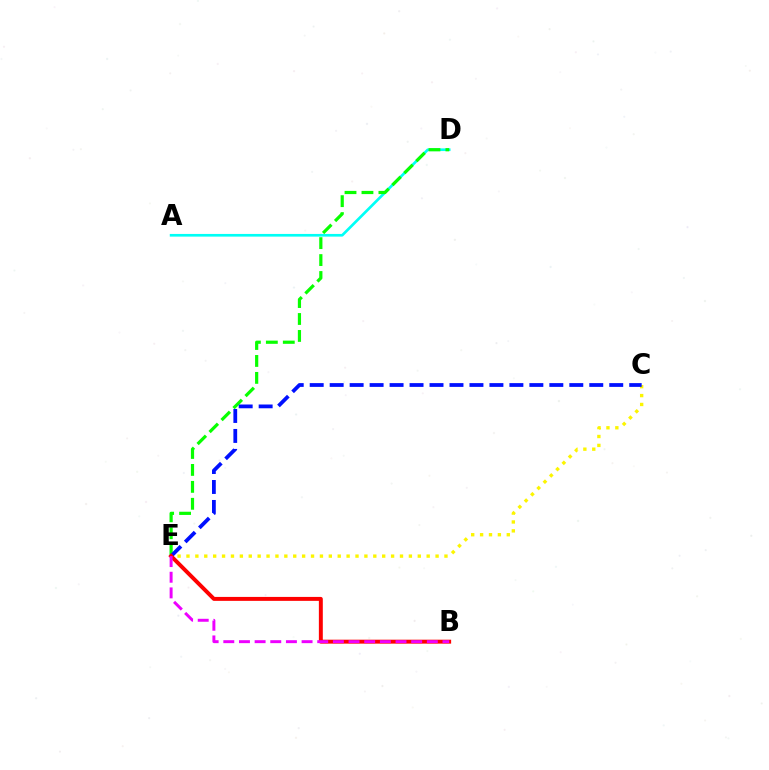{('A', 'D'): [{'color': '#00fff6', 'line_style': 'solid', 'thickness': 1.93}], ('C', 'E'): [{'color': '#fcf500', 'line_style': 'dotted', 'thickness': 2.42}, {'color': '#0010ff', 'line_style': 'dashed', 'thickness': 2.71}], ('D', 'E'): [{'color': '#08ff00', 'line_style': 'dashed', 'thickness': 2.3}], ('B', 'E'): [{'color': '#ff0000', 'line_style': 'solid', 'thickness': 2.84}, {'color': '#ee00ff', 'line_style': 'dashed', 'thickness': 2.13}]}